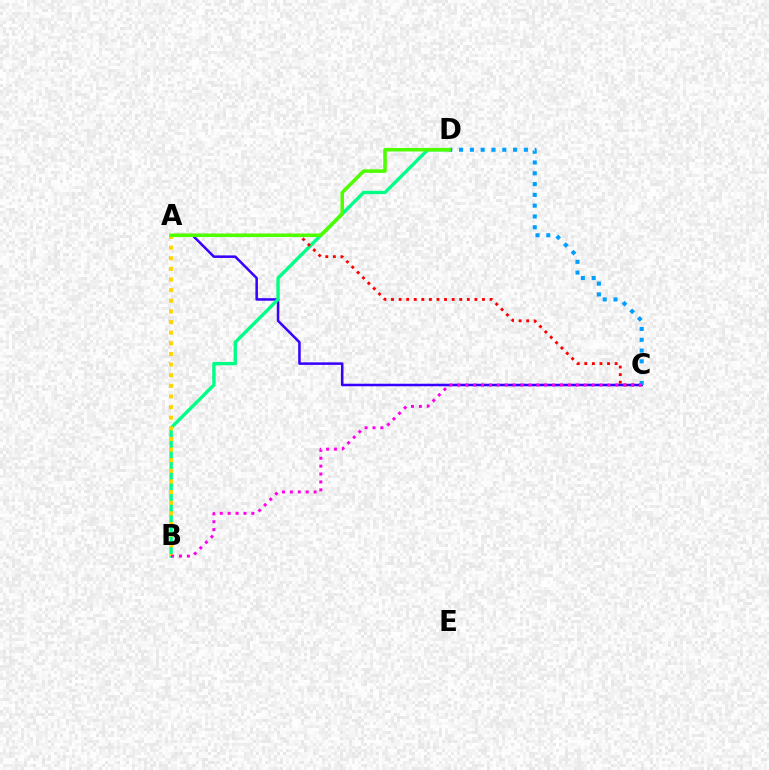{('A', 'C'): [{'color': '#3700ff', 'line_style': 'solid', 'thickness': 1.82}, {'color': '#ff0000', 'line_style': 'dotted', 'thickness': 2.06}], ('B', 'D'): [{'color': '#00ff86', 'line_style': 'solid', 'thickness': 2.42}], ('C', 'D'): [{'color': '#009eff', 'line_style': 'dotted', 'thickness': 2.93}], ('A', 'B'): [{'color': '#ffd500', 'line_style': 'dotted', 'thickness': 2.89}], ('B', 'C'): [{'color': '#ff00ed', 'line_style': 'dotted', 'thickness': 2.15}], ('A', 'D'): [{'color': '#4fff00', 'line_style': 'solid', 'thickness': 2.55}]}